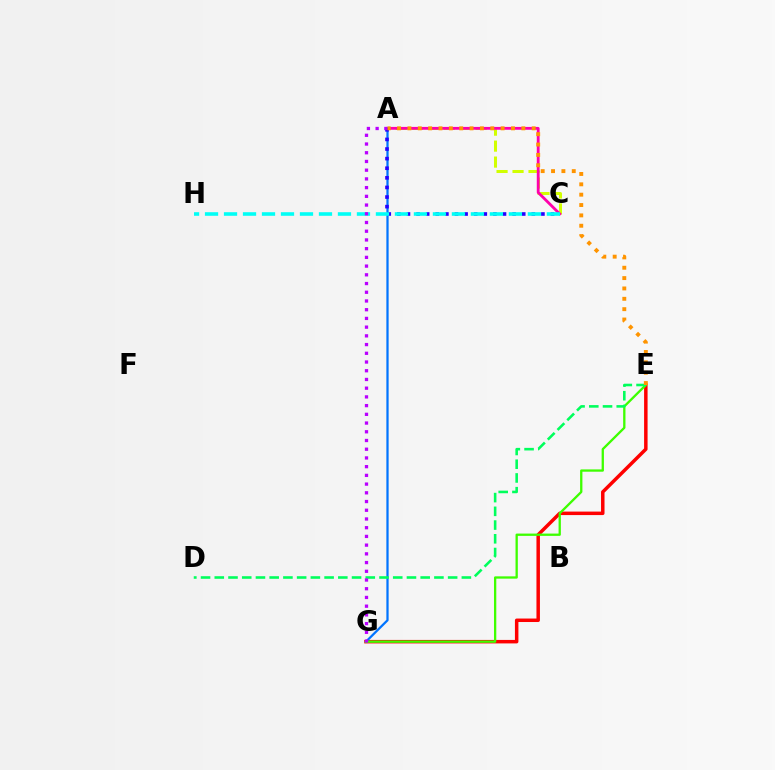{('E', 'G'): [{'color': '#ff0000', 'line_style': 'solid', 'thickness': 2.51}, {'color': '#3dff00', 'line_style': 'solid', 'thickness': 1.66}], ('A', 'C'): [{'color': '#d1ff00', 'line_style': 'dashed', 'thickness': 2.17}, {'color': '#ff00ac', 'line_style': 'solid', 'thickness': 2.03}, {'color': '#2500ff', 'line_style': 'dotted', 'thickness': 2.61}], ('A', 'G'): [{'color': '#0074ff', 'line_style': 'solid', 'thickness': 1.62}, {'color': '#b900ff', 'line_style': 'dotted', 'thickness': 2.37}], ('D', 'E'): [{'color': '#00ff5c', 'line_style': 'dashed', 'thickness': 1.86}], ('C', 'H'): [{'color': '#00fff6', 'line_style': 'dashed', 'thickness': 2.58}], ('A', 'E'): [{'color': '#ff9400', 'line_style': 'dotted', 'thickness': 2.81}]}